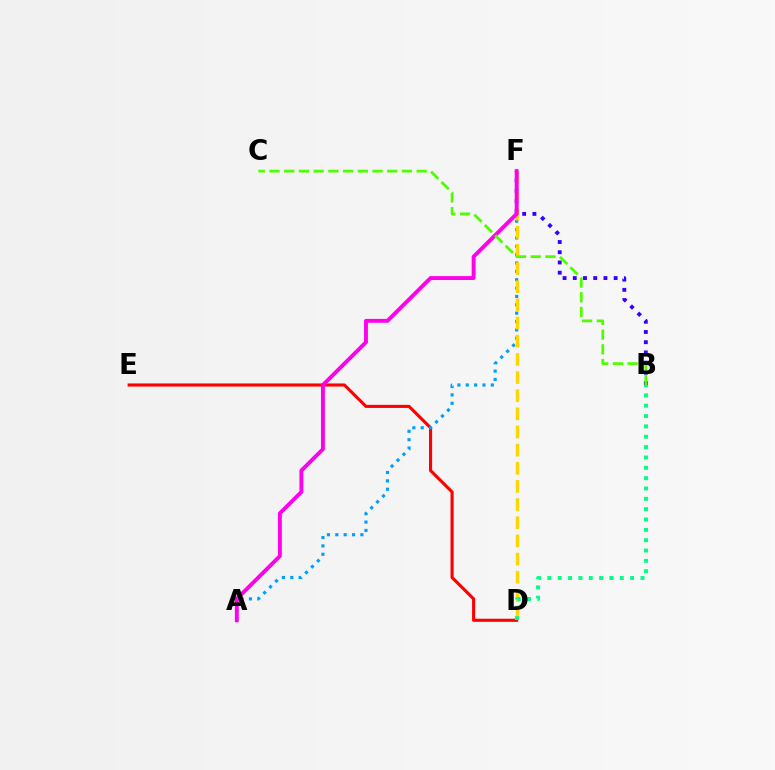{('D', 'E'): [{'color': '#ff0000', 'line_style': 'solid', 'thickness': 2.24}], ('B', 'F'): [{'color': '#3700ff', 'line_style': 'dotted', 'thickness': 2.78}], ('A', 'F'): [{'color': '#009eff', 'line_style': 'dotted', 'thickness': 2.27}, {'color': '#ff00ed', 'line_style': 'solid', 'thickness': 2.81}], ('D', 'F'): [{'color': '#ffd500', 'line_style': 'dashed', 'thickness': 2.47}], ('B', 'C'): [{'color': '#4fff00', 'line_style': 'dashed', 'thickness': 2.0}], ('B', 'D'): [{'color': '#00ff86', 'line_style': 'dotted', 'thickness': 2.81}]}